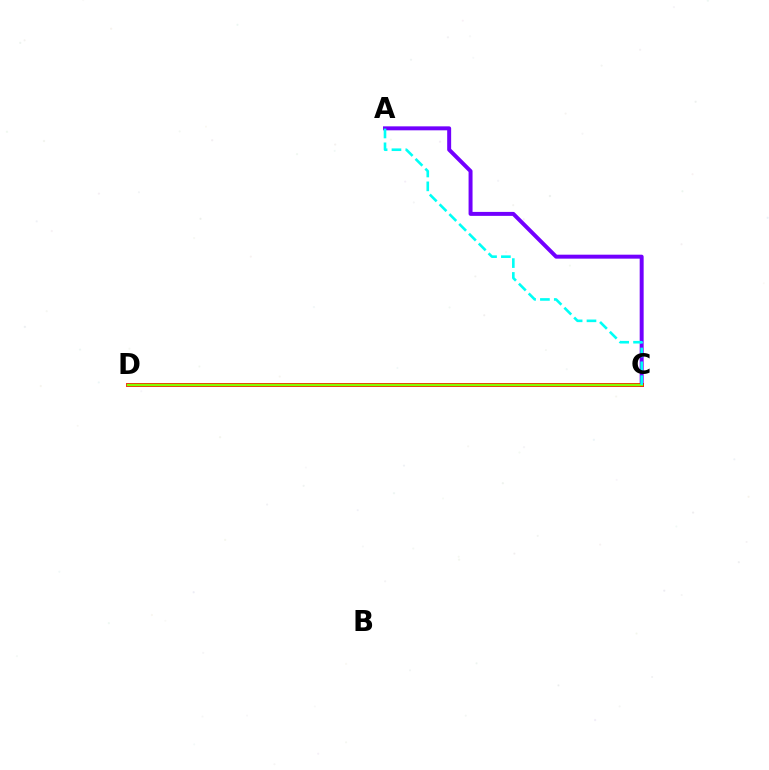{('A', 'C'): [{'color': '#7200ff', 'line_style': 'solid', 'thickness': 2.86}, {'color': '#00fff6', 'line_style': 'dashed', 'thickness': 1.88}], ('C', 'D'): [{'color': '#ff0000', 'line_style': 'solid', 'thickness': 2.76}, {'color': '#84ff00', 'line_style': 'solid', 'thickness': 1.78}]}